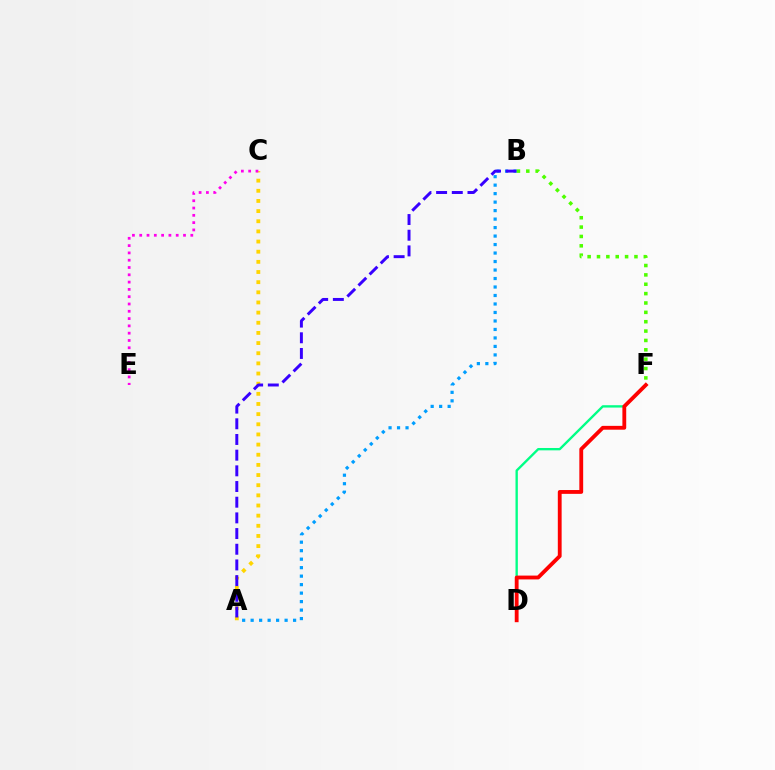{('A', 'C'): [{'color': '#ffd500', 'line_style': 'dotted', 'thickness': 2.76}], ('A', 'B'): [{'color': '#009eff', 'line_style': 'dotted', 'thickness': 2.31}, {'color': '#3700ff', 'line_style': 'dashed', 'thickness': 2.13}], ('D', 'F'): [{'color': '#00ff86', 'line_style': 'solid', 'thickness': 1.7}, {'color': '#ff0000', 'line_style': 'solid', 'thickness': 2.75}], ('C', 'E'): [{'color': '#ff00ed', 'line_style': 'dotted', 'thickness': 1.98}], ('B', 'F'): [{'color': '#4fff00', 'line_style': 'dotted', 'thickness': 2.54}]}